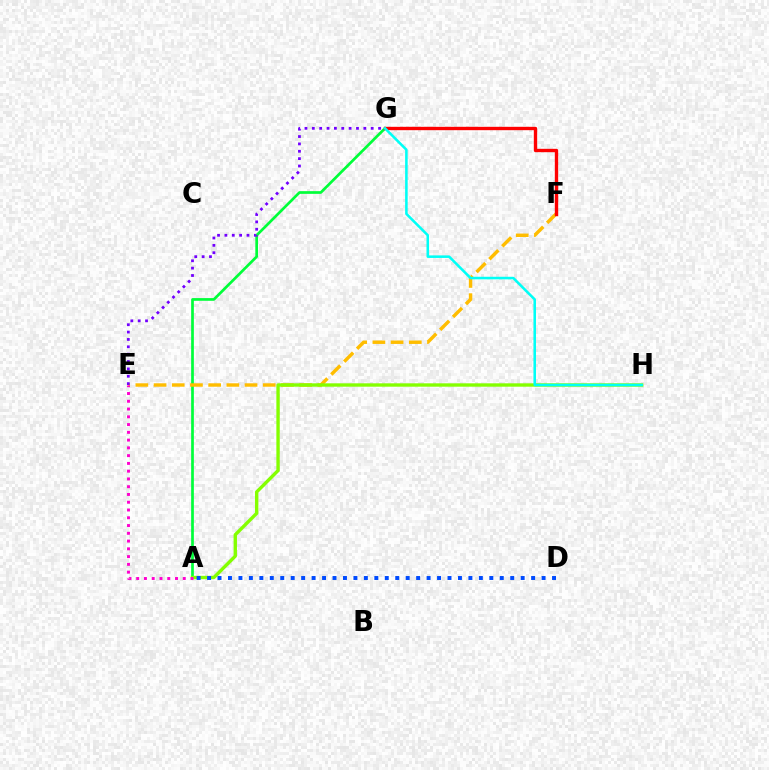{('A', 'G'): [{'color': '#00ff39', 'line_style': 'solid', 'thickness': 1.95}], ('E', 'F'): [{'color': '#ffbd00', 'line_style': 'dashed', 'thickness': 2.47}], ('A', 'H'): [{'color': '#84ff00', 'line_style': 'solid', 'thickness': 2.43}], ('E', 'G'): [{'color': '#7200ff', 'line_style': 'dotted', 'thickness': 2.0}], ('A', 'D'): [{'color': '#004bff', 'line_style': 'dotted', 'thickness': 2.84}], ('A', 'E'): [{'color': '#ff00cf', 'line_style': 'dotted', 'thickness': 2.11}], ('F', 'G'): [{'color': '#ff0000', 'line_style': 'solid', 'thickness': 2.42}], ('G', 'H'): [{'color': '#00fff6', 'line_style': 'solid', 'thickness': 1.84}]}